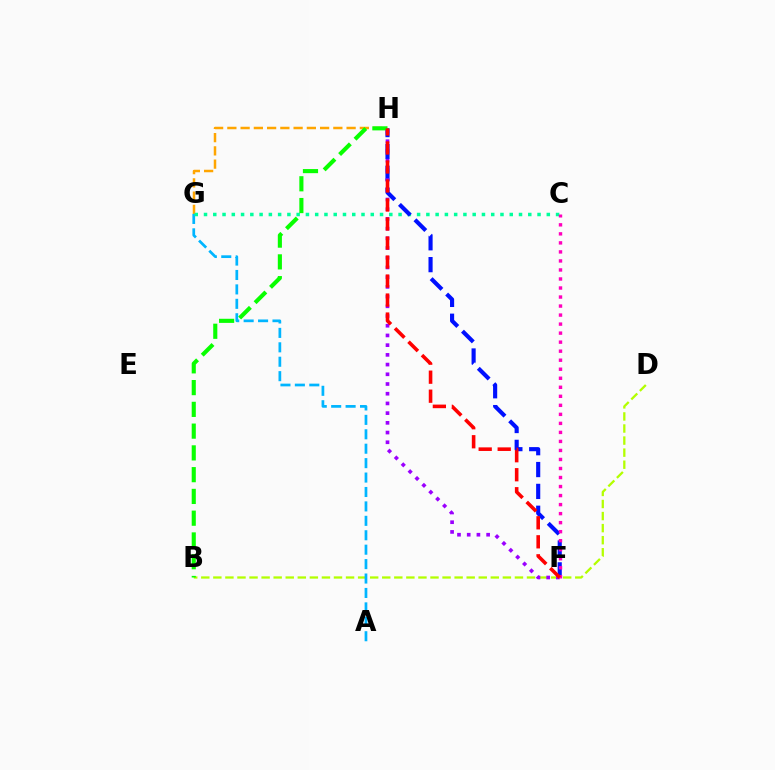{('B', 'D'): [{'color': '#b3ff00', 'line_style': 'dashed', 'thickness': 1.64}], ('G', 'H'): [{'color': '#ffa500', 'line_style': 'dashed', 'thickness': 1.8}], ('A', 'G'): [{'color': '#00b5ff', 'line_style': 'dashed', 'thickness': 1.96}], ('C', 'G'): [{'color': '#00ff9d', 'line_style': 'dotted', 'thickness': 2.52}], ('F', 'H'): [{'color': '#0010ff', 'line_style': 'dashed', 'thickness': 2.97}, {'color': '#9b00ff', 'line_style': 'dotted', 'thickness': 2.64}, {'color': '#ff0000', 'line_style': 'dashed', 'thickness': 2.58}], ('B', 'H'): [{'color': '#08ff00', 'line_style': 'dashed', 'thickness': 2.96}], ('C', 'F'): [{'color': '#ff00bd', 'line_style': 'dotted', 'thickness': 2.45}]}